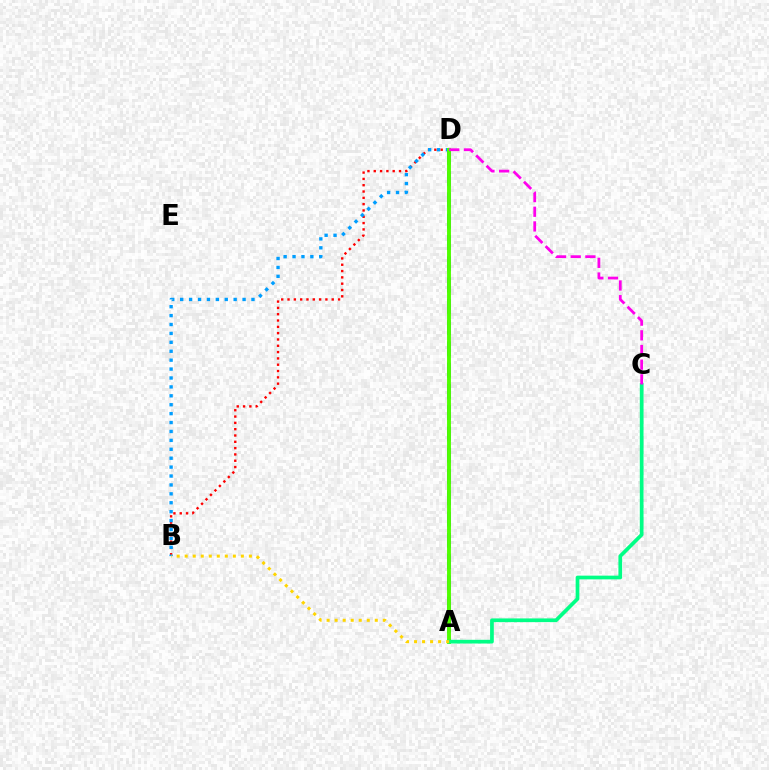{('A', 'D'): [{'color': '#3700ff', 'line_style': 'dashed', 'thickness': 2.89}, {'color': '#4fff00', 'line_style': 'solid', 'thickness': 2.81}], ('B', 'D'): [{'color': '#ff0000', 'line_style': 'dotted', 'thickness': 1.72}, {'color': '#009eff', 'line_style': 'dotted', 'thickness': 2.42}], ('A', 'C'): [{'color': '#00ff86', 'line_style': 'solid', 'thickness': 2.67}], ('A', 'B'): [{'color': '#ffd500', 'line_style': 'dotted', 'thickness': 2.18}], ('C', 'D'): [{'color': '#ff00ed', 'line_style': 'dashed', 'thickness': 1.99}]}